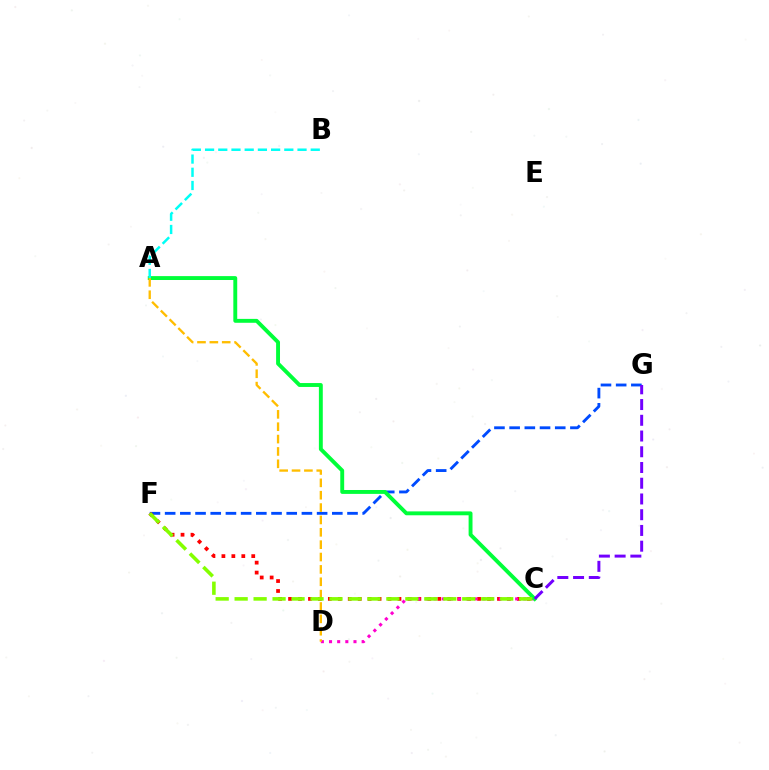{('F', 'G'): [{'color': '#004bff', 'line_style': 'dashed', 'thickness': 2.06}], ('C', 'F'): [{'color': '#ff0000', 'line_style': 'dotted', 'thickness': 2.7}, {'color': '#84ff00', 'line_style': 'dashed', 'thickness': 2.58}], ('C', 'D'): [{'color': '#ff00cf', 'line_style': 'dotted', 'thickness': 2.22}], ('A', 'C'): [{'color': '#00ff39', 'line_style': 'solid', 'thickness': 2.8}], ('A', 'D'): [{'color': '#ffbd00', 'line_style': 'dashed', 'thickness': 1.68}], ('A', 'B'): [{'color': '#00fff6', 'line_style': 'dashed', 'thickness': 1.79}], ('C', 'G'): [{'color': '#7200ff', 'line_style': 'dashed', 'thickness': 2.14}]}